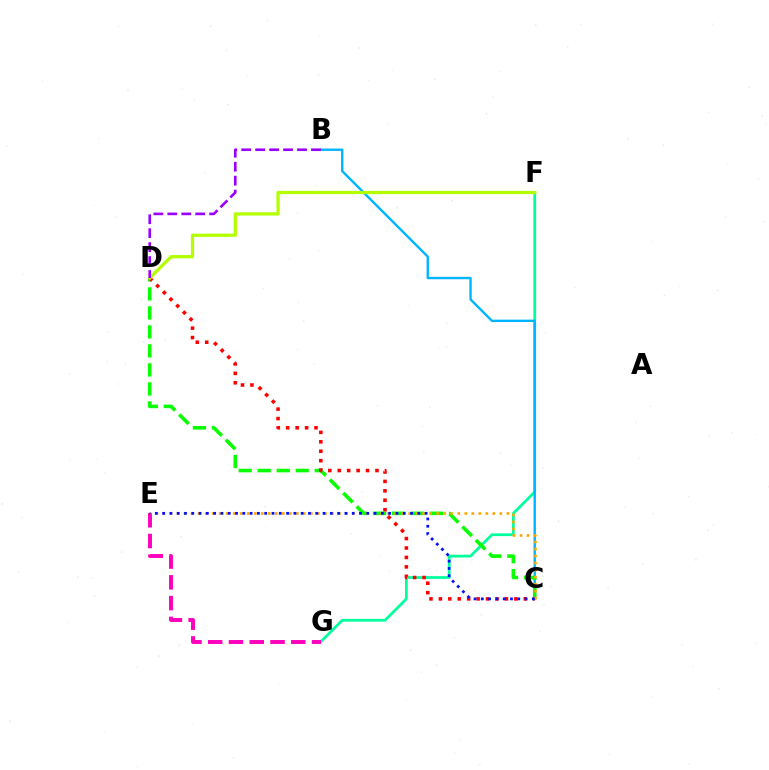{('F', 'G'): [{'color': '#00ff9d', 'line_style': 'solid', 'thickness': 1.98}], ('E', 'G'): [{'color': '#ff00bd', 'line_style': 'dashed', 'thickness': 2.82}], ('B', 'C'): [{'color': '#00b5ff', 'line_style': 'solid', 'thickness': 1.72}], ('C', 'D'): [{'color': '#08ff00', 'line_style': 'dashed', 'thickness': 2.58}, {'color': '#ff0000', 'line_style': 'dotted', 'thickness': 2.56}], ('D', 'F'): [{'color': '#b3ff00', 'line_style': 'solid', 'thickness': 2.35}], ('C', 'E'): [{'color': '#ffa500', 'line_style': 'dotted', 'thickness': 1.91}, {'color': '#0010ff', 'line_style': 'dotted', 'thickness': 1.98}], ('B', 'D'): [{'color': '#9b00ff', 'line_style': 'dashed', 'thickness': 1.9}]}